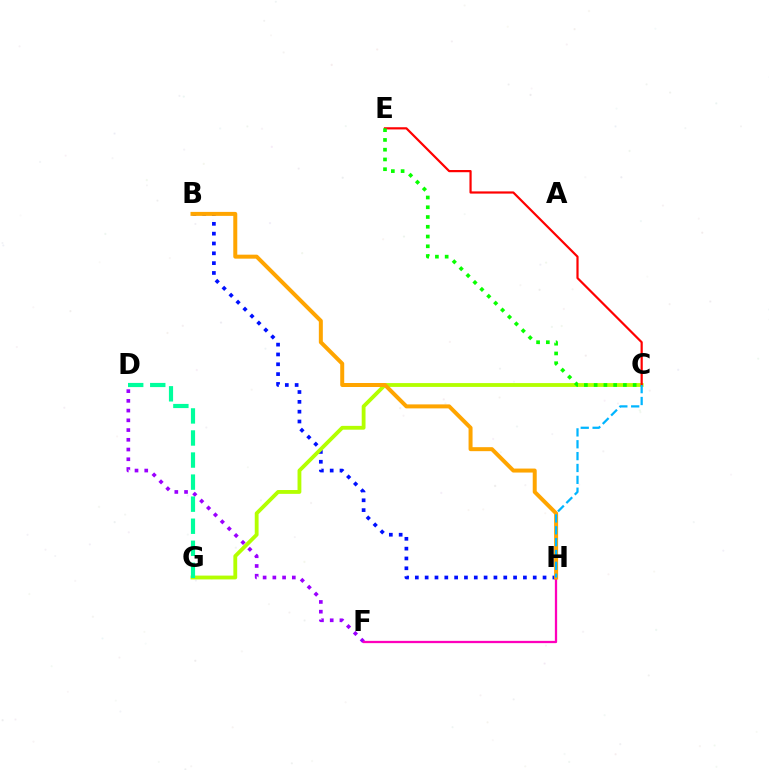{('D', 'F'): [{'color': '#9b00ff', 'line_style': 'dotted', 'thickness': 2.64}], ('B', 'H'): [{'color': '#0010ff', 'line_style': 'dotted', 'thickness': 2.67}, {'color': '#ffa500', 'line_style': 'solid', 'thickness': 2.87}], ('C', 'G'): [{'color': '#b3ff00', 'line_style': 'solid', 'thickness': 2.75}], ('D', 'G'): [{'color': '#00ff9d', 'line_style': 'dashed', 'thickness': 3.0}], ('C', 'E'): [{'color': '#ff0000', 'line_style': 'solid', 'thickness': 1.58}, {'color': '#08ff00', 'line_style': 'dotted', 'thickness': 2.65}], ('F', 'H'): [{'color': '#ff00bd', 'line_style': 'solid', 'thickness': 1.64}], ('C', 'H'): [{'color': '#00b5ff', 'line_style': 'dashed', 'thickness': 1.61}]}